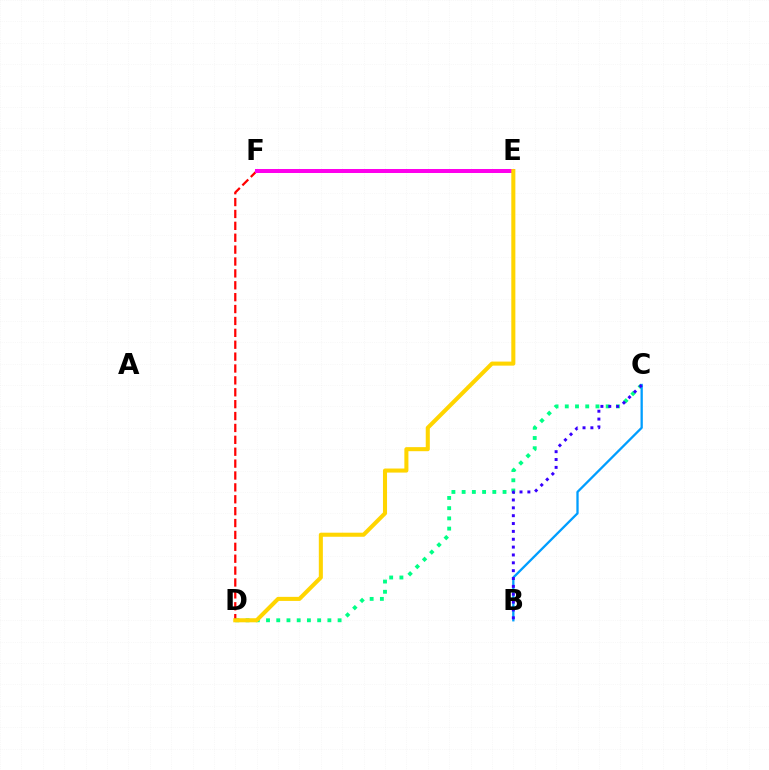{('C', 'D'): [{'color': '#00ff86', 'line_style': 'dotted', 'thickness': 2.78}], ('D', 'F'): [{'color': '#ff0000', 'line_style': 'dashed', 'thickness': 1.62}], ('E', 'F'): [{'color': '#4fff00', 'line_style': 'dotted', 'thickness': 1.95}, {'color': '#ff00ed', 'line_style': 'solid', 'thickness': 2.87}], ('B', 'C'): [{'color': '#009eff', 'line_style': 'solid', 'thickness': 1.65}, {'color': '#3700ff', 'line_style': 'dotted', 'thickness': 2.13}], ('D', 'E'): [{'color': '#ffd500', 'line_style': 'solid', 'thickness': 2.92}]}